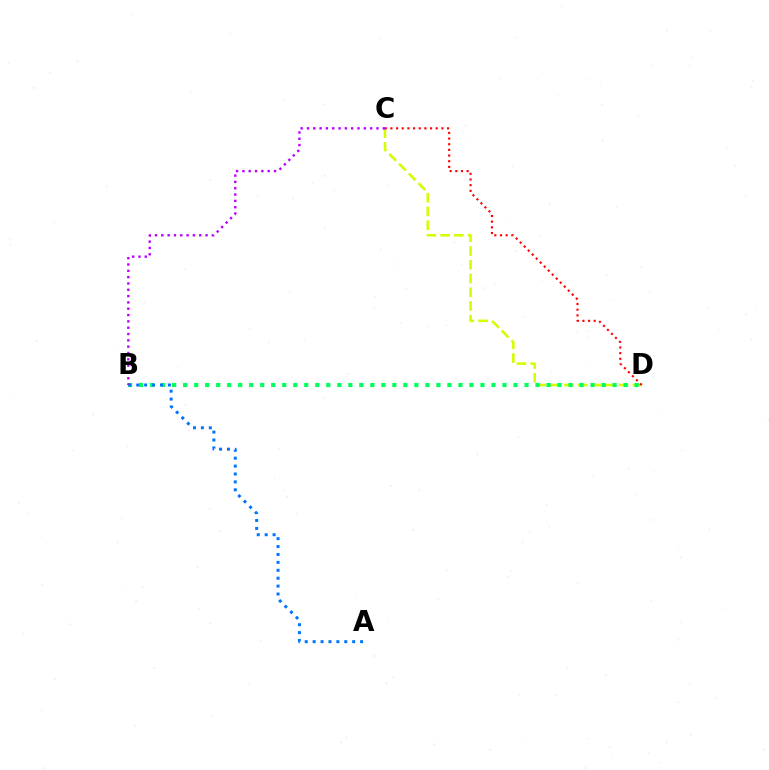{('C', 'D'): [{'color': '#d1ff00', 'line_style': 'dashed', 'thickness': 1.86}, {'color': '#ff0000', 'line_style': 'dotted', 'thickness': 1.54}], ('B', 'D'): [{'color': '#00ff5c', 'line_style': 'dotted', 'thickness': 2.99}], ('A', 'B'): [{'color': '#0074ff', 'line_style': 'dotted', 'thickness': 2.15}], ('B', 'C'): [{'color': '#b900ff', 'line_style': 'dotted', 'thickness': 1.72}]}